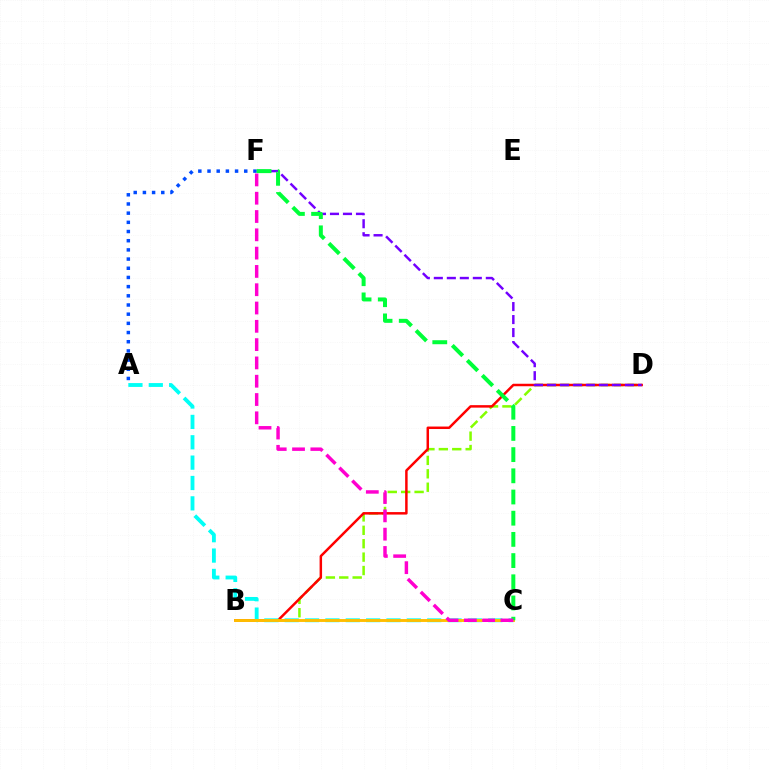{('B', 'D'): [{'color': '#84ff00', 'line_style': 'dashed', 'thickness': 1.82}, {'color': '#ff0000', 'line_style': 'solid', 'thickness': 1.79}], ('A', 'C'): [{'color': '#00fff6', 'line_style': 'dashed', 'thickness': 2.77}], ('D', 'F'): [{'color': '#7200ff', 'line_style': 'dashed', 'thickness': 1.77}], ('A', 'F'): [{'color': '#004bff', 'line_style': 'dotted', 'thickness': 2.5}], ('B', 'C'): [{'color': '#ffbd00', 'line_style': 'solid', 'thickness': 2.09}], ('C', 'F'): [{'color': '#00ff39', 'line_style': 'dashed', 'thickness': 2.88}, {'color': '#ff00cf', 'line_style': 'dashed', 'thickness': 2.49}]}